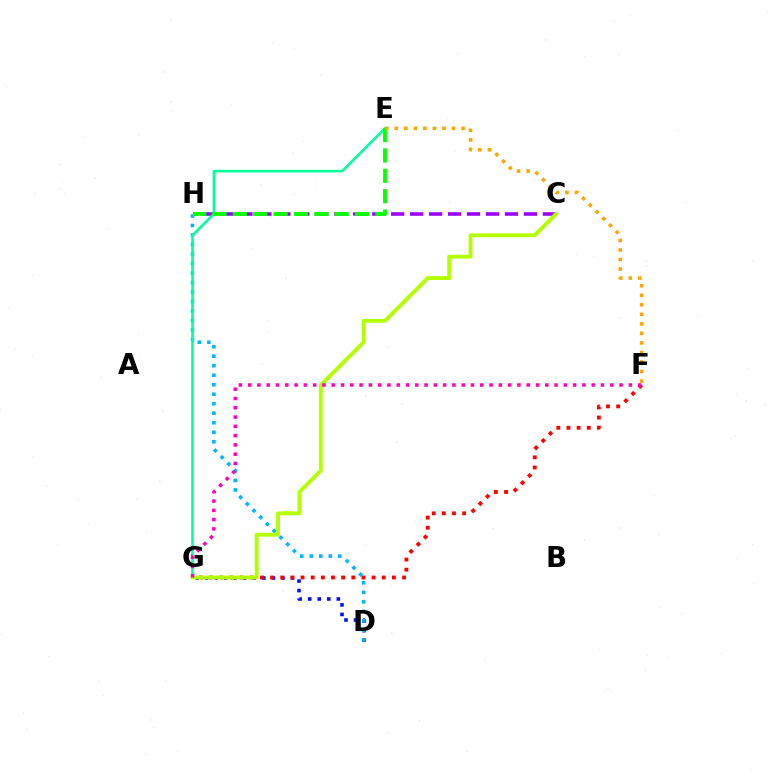{('D', 'G'): [{'color': '#0010ff', 'line_style': 'dotted', 'thickness': 2.59}], ('C', 'H'): [{'color': '#9b00ff', 'line_style': 'dashed', 'thickness': 2.58}], ('D', 'H'): [{'color': '#00b5ff', 'line_style': 'dotted', 'thickness': 2.58}], ('E', 'G'): [{'color': '#00ff9d', 'line_style': 'solid', 'thickness': 1.85}], ('E', 'H'): [{'color': '#08ff00', 'line_style': 'dashed', 'thickness': 2.77}], ('F', 'G'): [{'color': '#ff0000', 'line_style': 'dotted', 'thickness': 2.76}, {'color': '#ff00bd', 'line_style': 'dotted', 'thickness': 2.52}], ('C', 'G'): [{'color': '#b3ff00', 'line_style': 'solid', 'thickness': 2.77}], ('E', 'F'): [{'color': '#ffa500', 'line_style': 'dotted', 'thickness': 2.59}]}